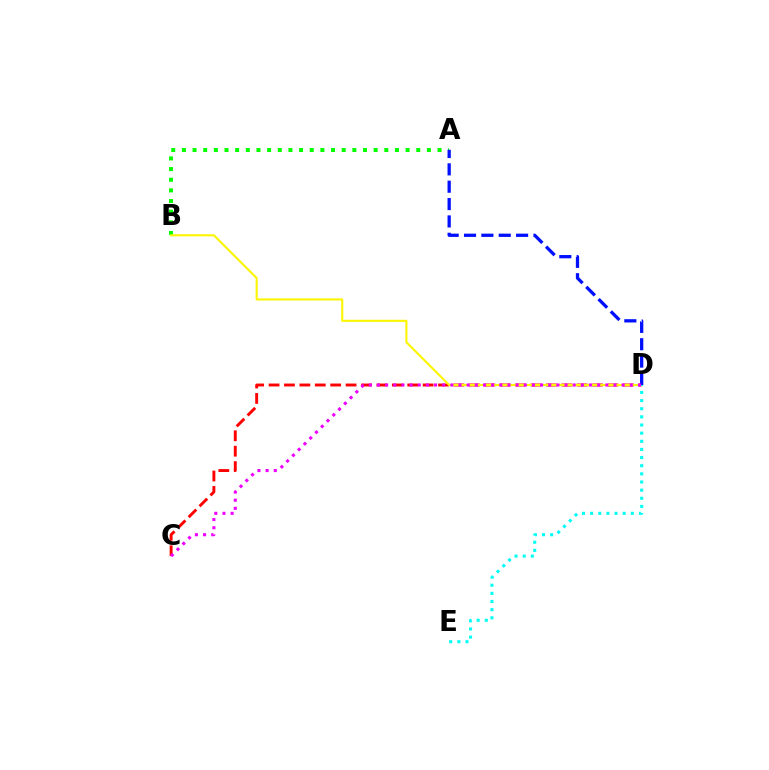{('C', 'D'): [{'color': '#ff0000', 'line_style': 'dashed', 'thickness': 2.09}, {'color': '#ee00ff', 'line_style': 'dotted', 'thickness': 2.22}], ('A', 'B'): [{'color': '#08ff00', 'line_style': 'dotted', 'thickness': 2.89}], ('B', 'D'): [{'color': '#fcf500', 'line_style': 'solid', 'thickness': 1.5}], ('D', 'E'): [{'color': '#00fff6', 'line_style': 'dotted', 'thickness': 2.21}], ('A', 'D'): [{'color': '#0010ff', 'line_style': 'dashed', 'thickness': 2.36}]}